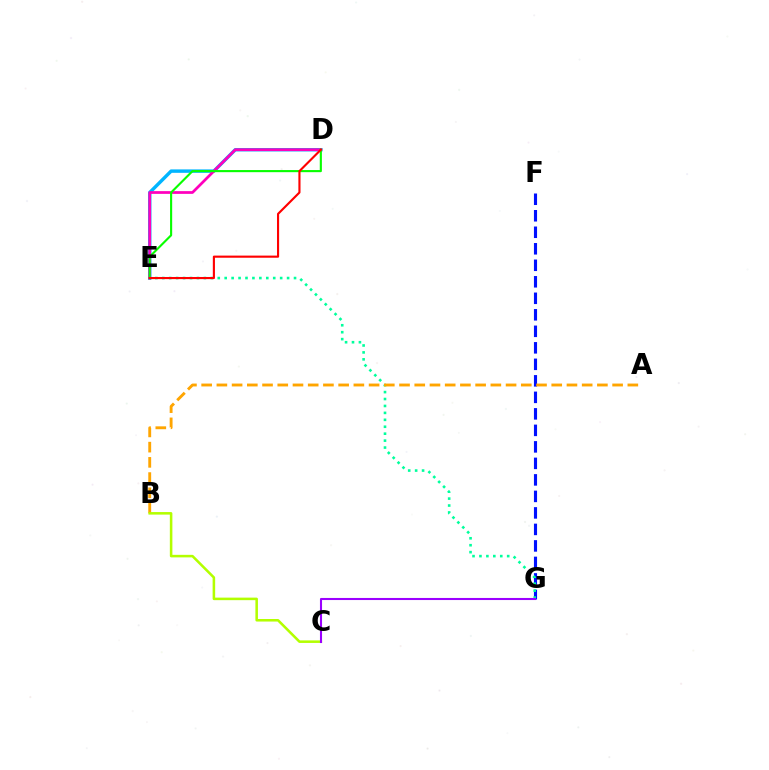{('D', 'E'): [{'color': '#00b5ff', 'line_style': 'solid', 'thickness': 2.47}, {'color': '#ff00bd', 'line_style': 'solid', 'thickness': 1.97}, {'color': '#08ff00', 'line_style': 'solid', 'thickness': 1.53}, {'color': '#ff0000', 'line_style': 'solid', 'thickness': 1.54}], ('F', 'G'): [{'color': '#0010ff', 'line_style': 'dashed', 'thickness': 2.24}], ('E', 'G'): [{'color': '#00ff9d', 'line_style': 'dotted', 'thickness': 1.88}], ('A', 'B'): [{'color': '#ffa500', 'line_style': 'dashed', 'thickness': 2.07}], ('B', 'C'): [{'color': '#b3ff00', 'line_style': 'solid', 'thickness': 1.83}], ('C', 'G'): [{'color': '#9b00ff', 'line_style': 'solid', 'thickness': 1.5}]}